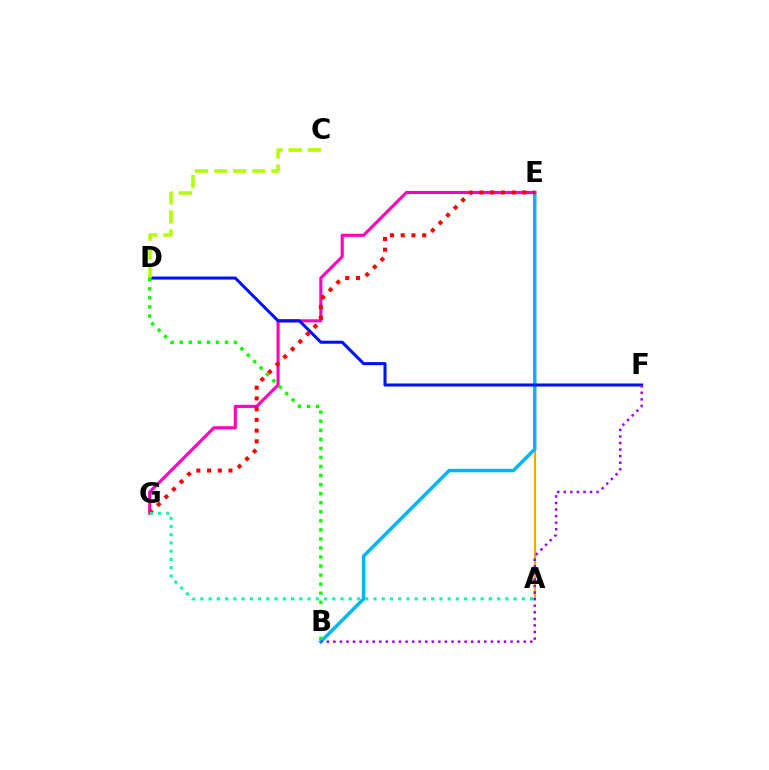{('A', 'E'): [{'color': '#ffa500', 'line_style': 'solid', 'thickness': 1.6}], ('B', 'E'): [{'color': '#00b5ff', 'line_style': 'solid', 'thickness': 2.52}], ('E', 'G'): [{'color': '#ff00bd', 'line_style': 'solid', 'thickness': 2.22}, {'color': '#ff0000', 'line_style': 'dotted', 'thickness': 2.91}], ('D', 'F'): [{'color': '#0010ff', 'line_style': 'solid', 'thickness': 2.19}], ('B', 'D'): [{'color': '#08ff00', 'line_style': 'dotted', 'thickness': 2.46}], ('B', 'F'): [{'color': '#9b00ff', 'line_style': 'dotted', 'thickness': 1.78}], ('C', 'D'): [{'color': '#b3ff00', 'line_style': 'dashed', 'thickness': 2.6}], ('A', 'G'): [{'color': '#00ff9d', 'line_style': 'dotted', 'thickness': 2.24}]}